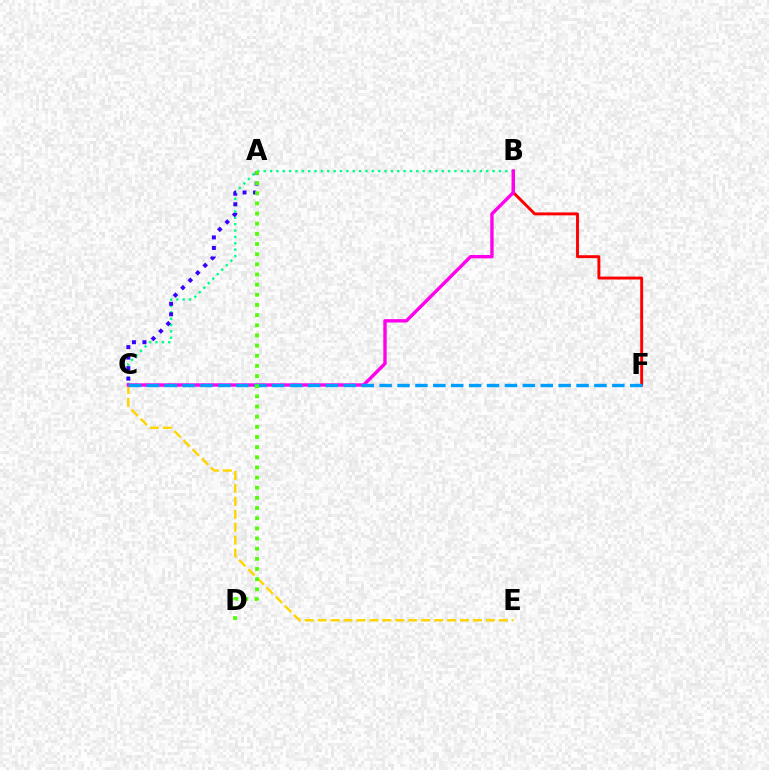{('C', 'E'): [{'color': '#ffd500', 'line_style': 'dashed', 'thickness': 1.76}], ('B', 'F'): [{'color': '#ff0000', 'line_style': 'solid', 'thickness': 2.1}], ('B', 'C'): [{'color': '#00ff86', 'line_style': 'dotted', 'thickness': 1.73}, {'color': '#ff00ed', 'line_style': 'solid', 'thickness': 2.43}], ('A', 'C'): [{'color': '#3700ff', 'line_style': 'dotted', 'thickness': 2.86}], ('C', 'F'): [{'color': '#009eff', 'line_style': 'dashed', 'thickness': 2.43}], ('A', 'D'): [{'color': '#4fff00', 'line_style': 'dotted', 'thickness': 2.76}]}